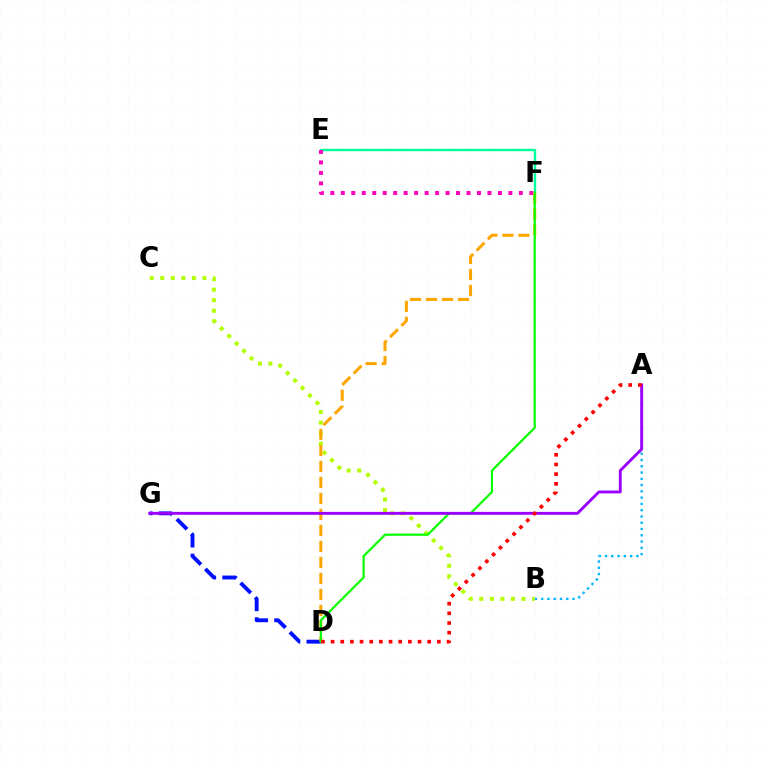{('E', 'F'): [{'color': '#00ff9d', 'line_style': 'solid', 'thickness': 1.74}, {'color': '#ff00bd', 'line_style': 'dotted', 'thickness': 2.85}], ('A', 'B'): [{'color': '#00b5ff', 'line_style': 'dotted', 'thickness': 1.7}], ('B', 'C'): [{'color': '#b3ff00', 'line_style': 'dotted', 'thickness': 2.86}], ('D', 'G'): [{'color': '#0010ff', 'line_style': 'dashed', 'thickness': 2.79}], ('D', 'F'): [{'color': '#ffa500', 'line_style': 'dashed', 'thickness': 2.17}, {'color': '#08ff00', 'line_style': 'solid', 'thickness': 1.59}], ('A', 'G'): [{'color': '#9b00ff', 'line_style': 'solid', 'thickness': 2.09}], ('A', 'D'): [{'color': '#ff0000', 'line_style': 'dotted', 'thickness': 2.62}]}